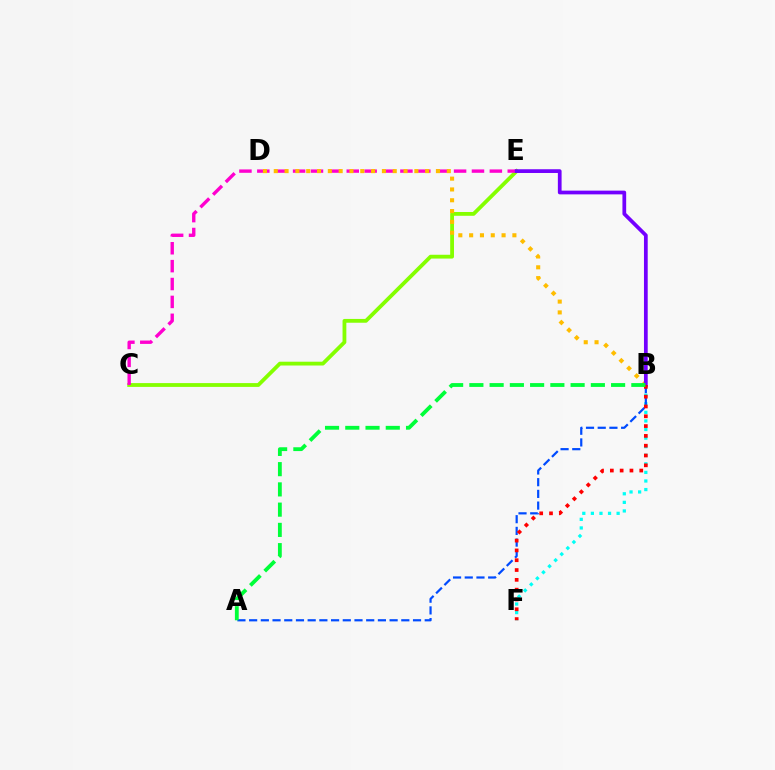{('C', 'E'): [{'color': '#84ff00', 'line_style': 'solid', 'thickness': 2.74}, {'color': '#ff00cf', 'line_style': 'dashed', 'thickness': 2.43}], ('B', 'F'): [{'color': '#00fff6', 'line_style': 'dotted', 'thickness': 2.33}, {'color': '#ff0000', 'line_style': 'dotted', 'thickness': 2.66}], ('A', 'B'): [{'color': '#004bff', 'line_style': 'dashed', 'thickness': 1.59}, {'color': '#00ff39', 'line_style': 'dashed', 'thickness': 2.75}], ('B', 'D'): [{'color': '#ffbd00', 'line_style': 'dotted', 'thickness': 2.94}], ('B', 'E'): [{'color': '#7200ff', 'line_style': 'solid', 'thickness': 2.69}]}